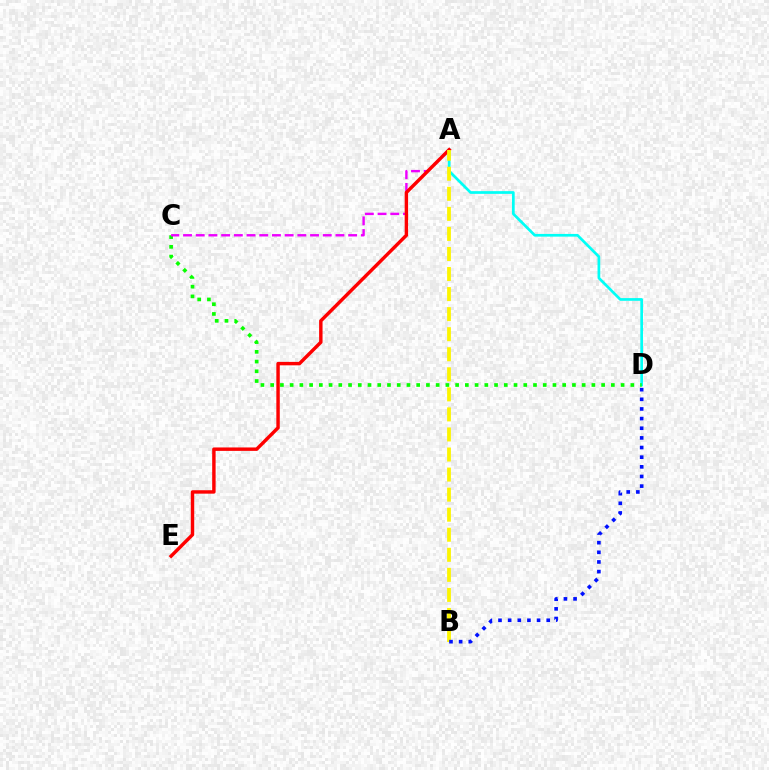{('A', 'D'): [{'color': '#00fff6', 'line_style': 'solid', 'thickness': 1.95}], ('C', 'D'): [{'color': '#08ff00', 'line_style': 'dotted', 'thickness': 2.64}], ('A', 'C'): [{'color': '#ee00ff', 'line_style': 'dashed', 'thickness': 1.73}], ('A', 'E'): [{'color': '#ff0000', 'line_style': 'solid', 'thickness': 2.47}], ('A', 'B'): [{'color': '#fcf500', 'line_style': 'dashed', 'thickness': 2.72}], ('B', 'D'): [{'color': '#0010ff', 'line_style': 'dotted', 'thickness': 2.62}]}